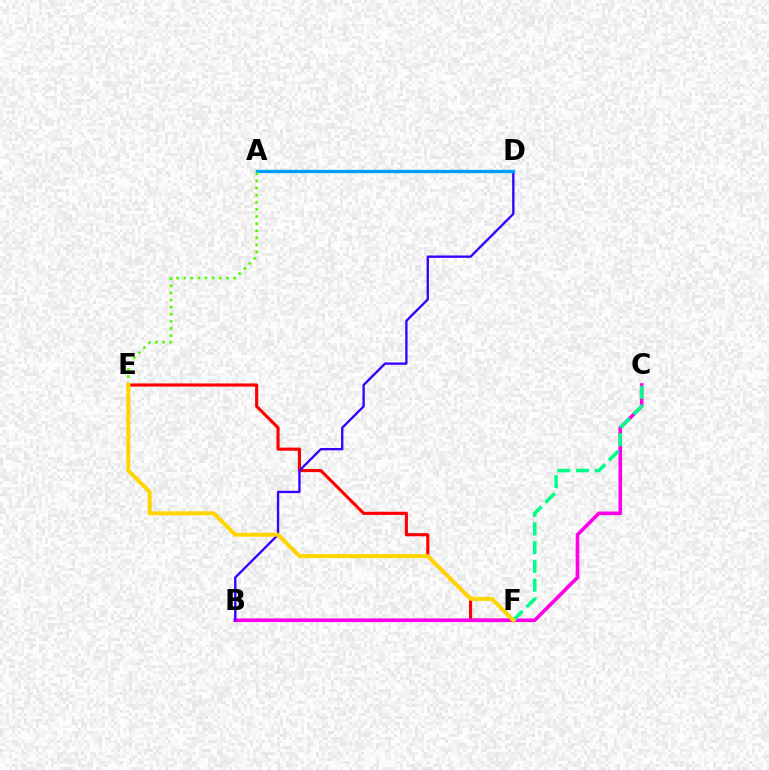{('E', 'F'): [{'color': '#ff0000', 'line_style': 'solid', 'thickness': 2.25}, {'color': '#ffd500', 'line_style': 'solid', 'thickness': 2.88}], ('B', 'C'): [{'color': '#ff00ed', 'line_style': 'solid', 'thickness': 2.6}], ('C', 'F'): [{'color': '#00ff86', 'line_style': 'dashed', 'thickness': 2.54}], ('B', 'D'): [{'color': '#3700ff', 'line_style': 'solid', 'thickness': 1.69}], ('A', 'D'): [{'color': '#009eff', 'line_style': 'solid', 'thickness': 2.41}], ('A', 'E'): [{'color': '#4fff00', 'line_style': 'dotted', 'thickness': 1.93}]}